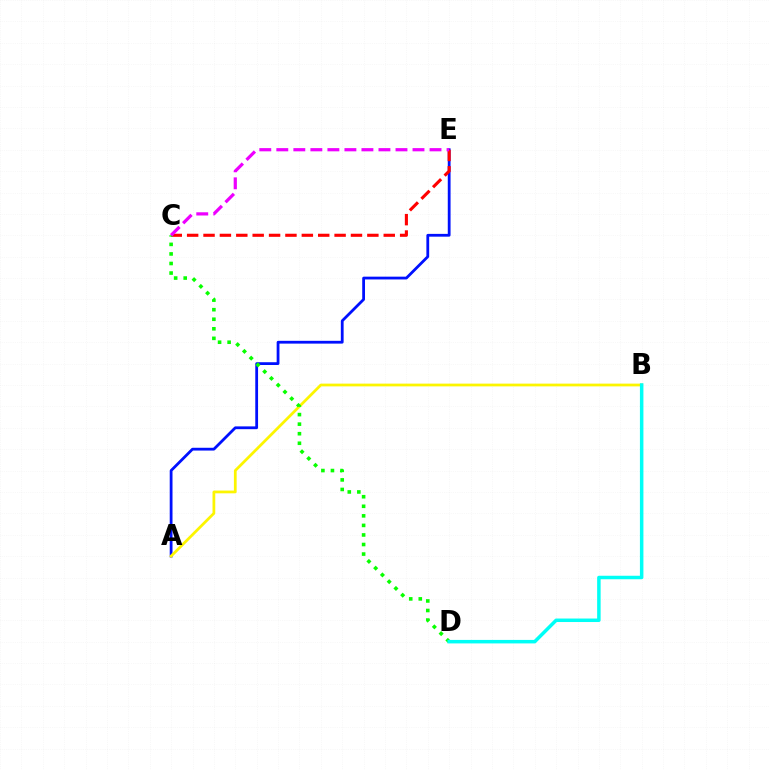{('A', 'E'): [{'color': '#0010ff', 'line_style': 'solid', 'thickness': 2.01}], ('A', 'B'): [{'color': '#fcf500', 'line_style': 'solid', 'thickness': 1.98}], ('C', 'E'): [{'color': '#ff0000', 'line_style': 'dashed', 'thickness': 2.23}, {'color': '#ee00ff', 'line_style': 'dashed', 'thickness': 2.31}], ('C', 'D'): [{'color': '#08ff00', 'line_style': 'dotted', 'thickness': 2.6}], ('B', 'D'): [{'color': '#00fff6', 'line_style': 'solid', 'thickness': 2.52}]}